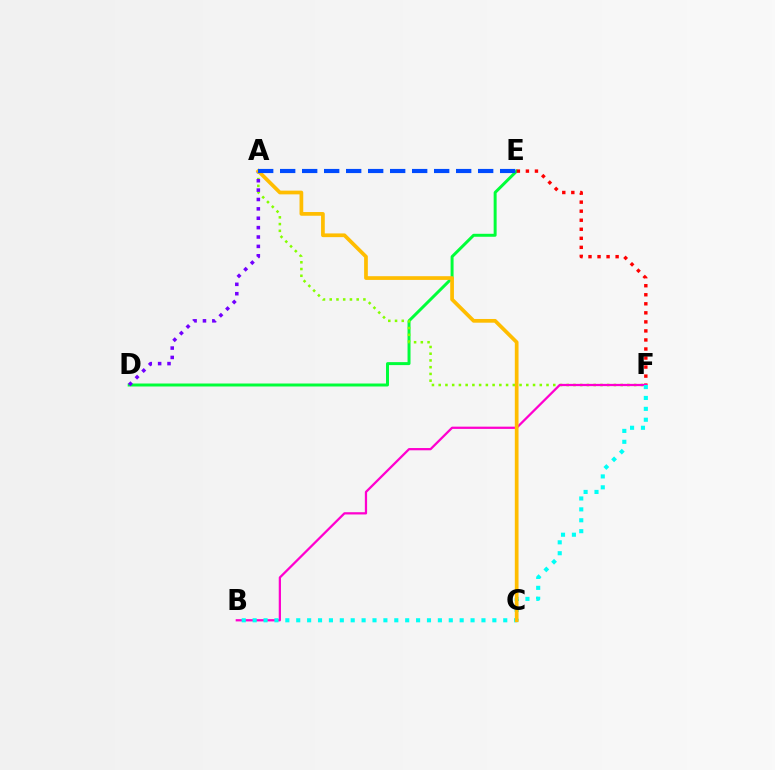{('D', 'E'): [{'color': '#00ff39', 'line_style': 'solid', 'thickness': 2.14}], ('A', 'F'): [{'color': '#84ff00', 'line_style': 'dotted', 'thickness': 1.83}], ('E', 'F'): [{'color': '#ff0000', 'line_style': 'dotted', 'thickness': 2.46}], ('A', 'D'): [{'color': '#7200ff', 'line_style': 'dotted', 'thickness': 2.55}], ('B', 'F'): [{'color': '#ff00cf', 'line_style': 'solid', 'thickness': 1.62}, {'color': '#00fff6', 'line_style': 'dotted', 'thickness': 2.96}], ('A', 'C'): [{'color': '#ffbd00', 'line_style': 'solid', 'thickness': 2.68}], ('A', 'E'): [{'color': '#004bff', 'line_style': 'dashed', 'thickness': 2.99}]}